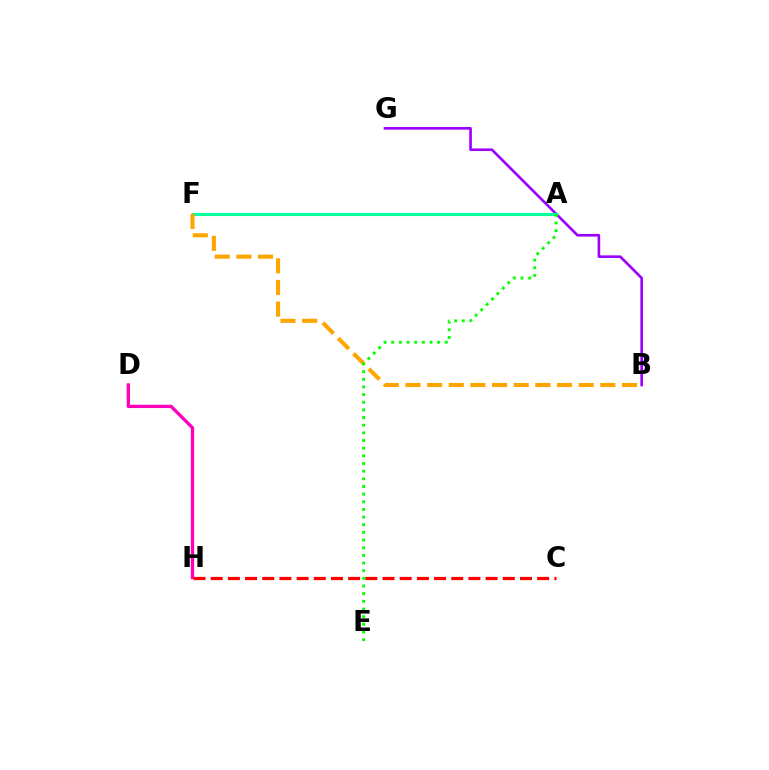{('B', 'G'): [{'color': '#9b00ff', 'line_style': 'solid', 'thickness': 1.89}], ('D', 'H'): [{'color': '#ff00bd', 'line_style': 'solid', 'thickness': 2.38}], ('A', 'F'): [{'color': '#0010ff', 'line_style': 'dotted', 'thickness': 1.81}, {'color': '#00b5ff', 'line_style': 'solid', 'thickness': 1.54}, {'color': '#b3ff00', 'line_style': 'solid', 'thickness': 1.95}, {'color': '#00ff9d', 'line_style': 'solid', 'thickness': 2.22}], ('C', 'H'): [{'color': '#ff0000', 'line_style': 'dashed', 'thickness': 2.33}], ('B', 'F'): [{'color': '#ffa500', 'line_style': 'dashed', 'thickness': 2.94}], ('A', 'E'): [{'color': '#08ff00', 'line_style': 'dotted', 'thickness': 2.08}]}